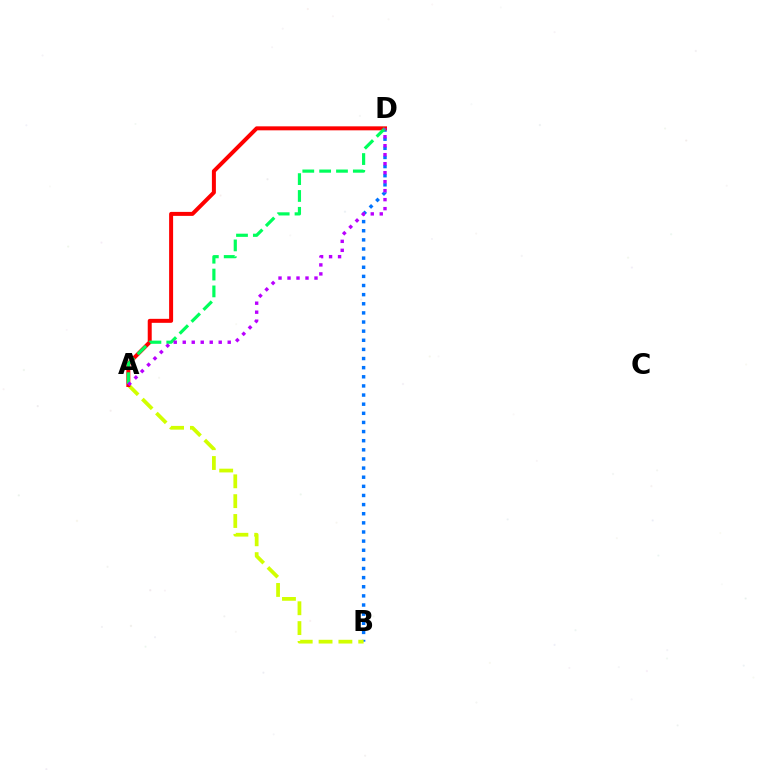{('B', 'D'): [{'color': '#0074ff', 'line_style': 'dotted', 'thickness': 2.48}], ('A', 'B'): [{'color': '#d1ff00', 'line_style': 'dashed', 'thickness': 2.7}], ('A', 'D'): [{'color': '#ff0000', 'line_style': 'solid', 'thickness': 2.87}, {'color': '#00ff5c', 'line_style': 'dashed', 'thickness': 2.29}, {'color': '#b900ff', 'line_style': 'dotted', 'thickness': 2.44}]}